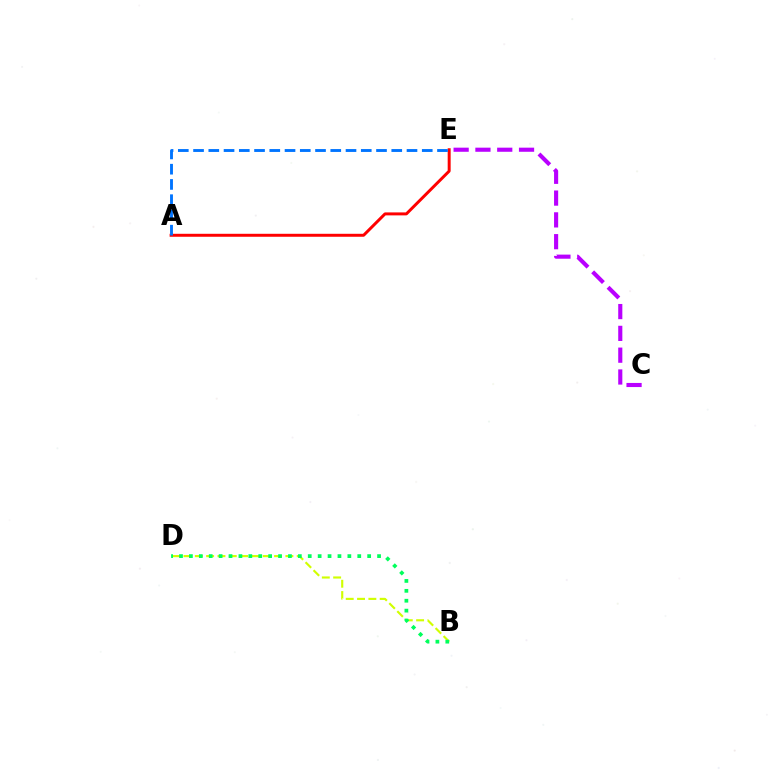{('A', 'E'): [{'color': '#ff0000', 'line_style': 'solid', 'thickness': 2.14}, {'color': '#0074ff', 'line_style': 'dashed', 'thickness': 2.07}], ('B', 'D'): [{'color': '#d1ff00', 'line_style': 'dashed', 'thickness': 1.54}, {'color': '#00ff5c', 'line_style': 'dotted', 'thickness': 2.69}], ('C', 'E'): [{'color': '#b900ff', 'line_style': 'dashed', 'thickness': 2.96}]}